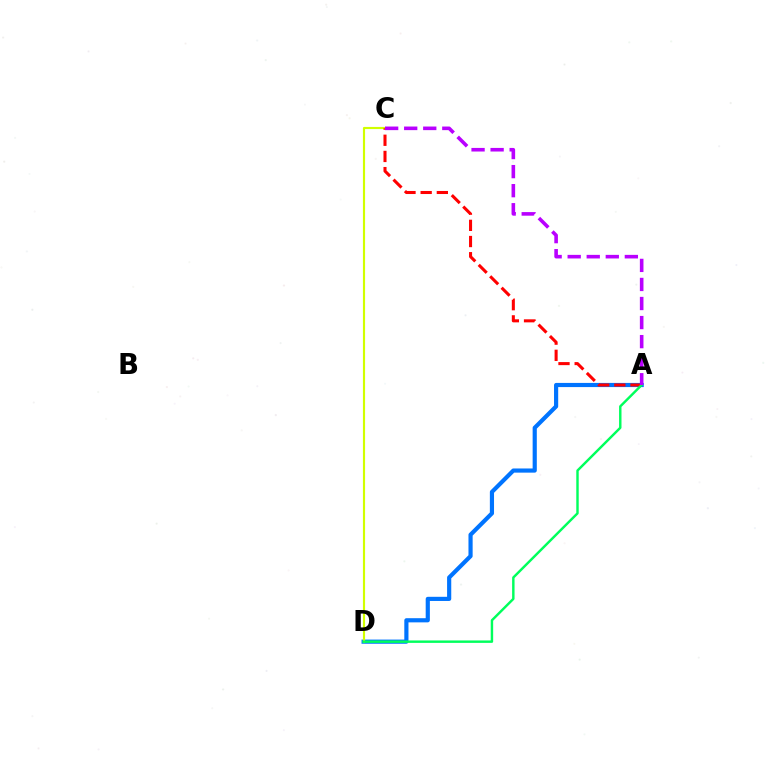{('A', 'D'): [{'color': '#0074ff', 'line_style': 'solid', 'thickness': 3.0}, {'color': '#00ff5c', 'line_style': 'solid', 'thickness': 1.75}], ('C', 'D'): [{'color': '#d1ff00', 'line_style': 'solid', 'thickness': 1.55}], ('A', 'C'): [{'color': '#ff0000', 'line_style': 'dashed', 'thickness': 2.2}, {'color': '#b900ff', 'line_style': 'dashed', 'thickness': 2.59}]}